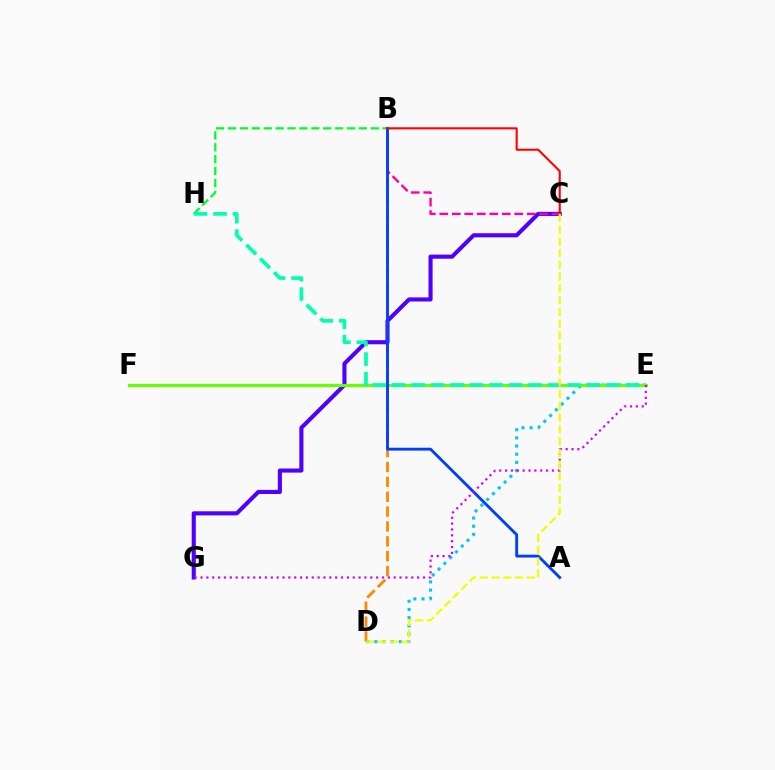{('C', 'G'): [{'color': '#4f00ff', 'line_style': 'solid', 'thickness': 2.95}], ('D', 'E'): [{'color': '#00c7ff', 'line_style': 'dotted', 'thickness': 2.22}], ('E', 'F'): [{'color': '#66ff00', 'line_style': 'solid', 'thickness': 2.25}], ('B', 'H'): [{'color': '#00ff27', 'line_style': 'dashed', 'thickness': 1.62}], ('B', 'D'): [{'color': '#ff8800', 'line_style': 'dashed', 'thickness': 2.02}], ('B', 'C'): [{'color': '#ff00a0', 'line_style': 'dashed', 'thickness': 1.7}, {'color': '#ff0000', 'line_style': 'solid', 'thickness': 1.5}], ('A', 'B'): [{'color': '#003fff', 'line_style': 'solid', 'thickness': 2.06}], ('E', 'H'): [{'color': '#00ffaf', 'line_style': 'dashed', 'thickness': 2.65}], ('E', 'G'): [{'color': '#d600ff', 'line_style': 'dotted', 'thickness': 1.59}], ('C', 'D'): [{'color': '#eeff00', 'line_style': 'dashed', 'thickness': 1.6}]}